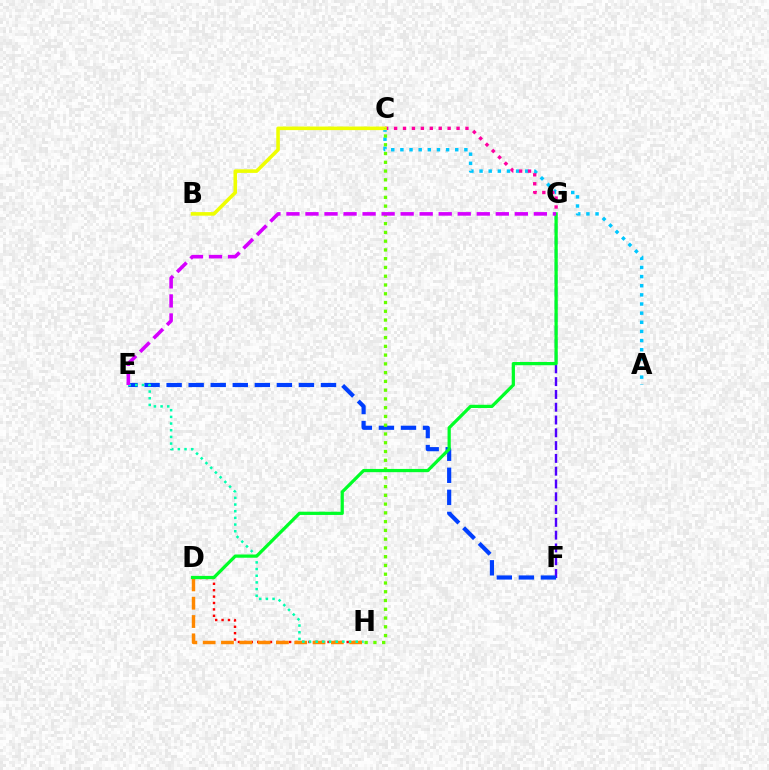{('D', 'H'): [{'color': '#ff0000', 'line_style': 'dotted', 'thickness': 1.74}, {'color': '#ff8800', 'line_style': 'dashed', 'thickness': 2.49}], ('F', 'G'): [{'color': '#4f00ff', 'line_style': 'dashed', 'thickness': 1.74}], ('A', 'C'): [{'color': '#00c7ff', 'line_style': 'dotted', 'thickness': 2.48}], ('C', 'G'): [{'color': '#ff00a0', 'line_style': 'dotted', 'thickness': 2.42}], ('E', 'F'): [{'color': '#003fff', 'line_style': 'dashed', 'thickness': 3.0}], ('B', 'C'): [{'color': '#eeff00', 'line_style': 'solid', 'thickness': 2.57}], ('E', 'H'): [{'color': '#00ffaf', 'line_style': 'dotted', 'thickness': 1.81}], ('C', 'H'): [{'color': '#66ff00', 'line_style': 'dotted', 'thickness': 2.38}], ('D', 'G'): [{'color': '#00ff27', 'line_style': 'solid', 'thickness': 2.33}], ('E', 'G'): [{'color': '#d600ff', 'line_style': 'dashed', 'thickness': 2.59}]}